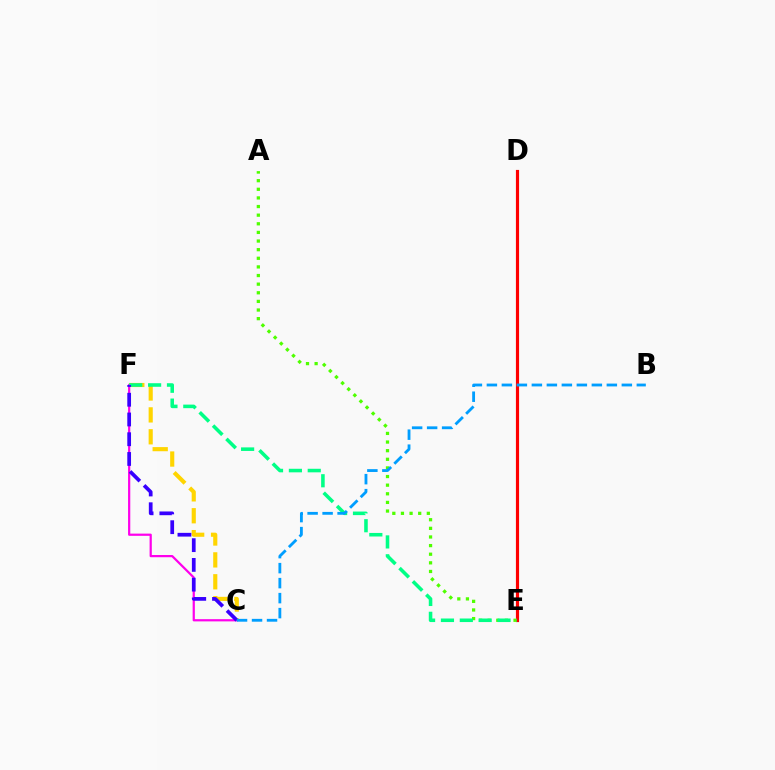{('C', 'F'): [{'color': '#ff00ed', 'line_style': 'solid', 'thickness': 1.6}, {'color': '#ffd500', 'line_style': 'dashed', 'thickness': 2.97}, {'color': '#3700ff', 'line_style': 'dashed', 'thickness': 2.68}], ('D', 'E'): [{'color': '#ff0000', 'line_style': 'solid', 'thickness': 2.28}], ('A', 'E'): [{'color': '#4fff00', 'line_style': 'dotted', 'thickness': 2.34}], ('E', 'F'): [{'color': '#00ff86', 'line_style': 'dashed', 'thickness': 2.56}], ('B', 'C'): [{'color': '#009eff', 'line_style': 'dashed', 'thickness': 2.04}]}